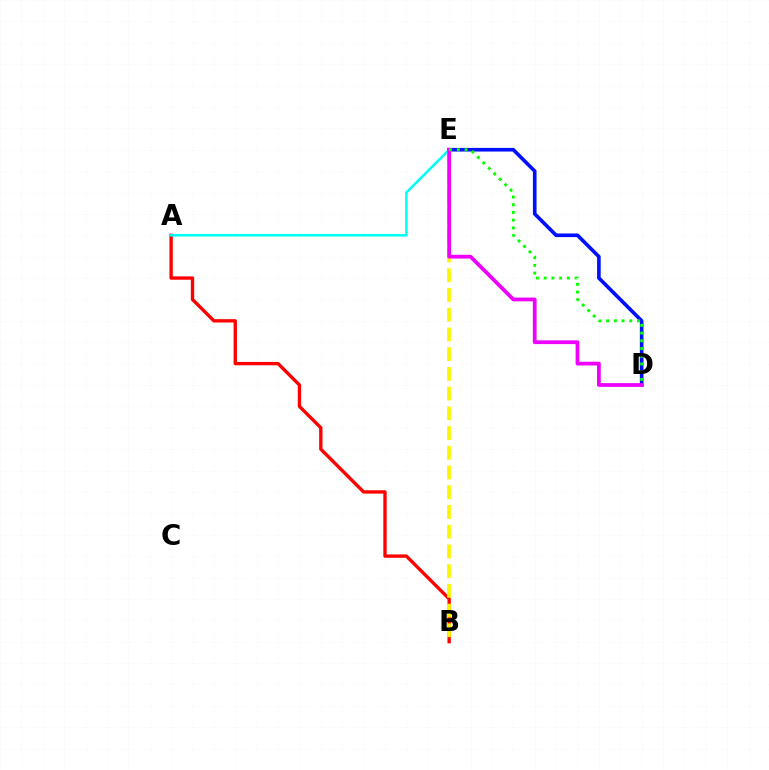{('D', 'E'): [{'color': '#0010ff', 'line_style': 'solid', 'thickness': 2.62}, {'color': '#ee00ff', 'line_style': 'solid', 'thickness': 2.71}, {'color': '#08ff00', 'line_style': 'dotted', 'thickness': 2.1}], ('A', 'B'): [{'color': '#ff0000', 'line_style': 'solid', 'thickness': 2.41}], ('A', 'E'): [{'color': '#00fff6', 'line_style': 'solid', 'thickness': 1.84}], ('B', 'E'): [{'color': '#fcf500', 'line_style': 'dashed', 'thickness': 2.68}]}